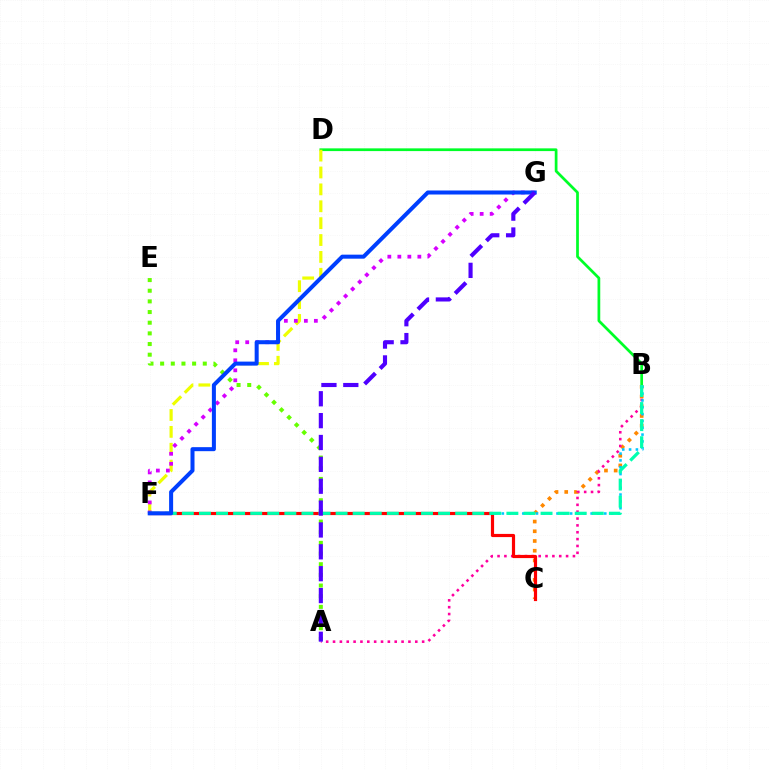{('B', 'C'): [{'color': '#ff8800', 'line_style': 'dotted', 'thickness': 2.64}], ('B', 'D'): [{'color': '#00ff27', 'line_style': 'solid', 'thickness': 1.97}], ('A', 'E'): [{'color': '#66ff00', 'line_style': 'dotted', 'thickness': 2.9}], ('A', 'B'): [{'color': '#ff00a0', 'line_style': 'dotted', 'thickness': 1.86}], ('D', 'F'): [{'color': '#eeff00', 'line_style': 'dashed', 'thickness': 2.29}], ('B', 'F'): [{'color': '#00c7ff', 'line_style': 'dotted', 'thickness': 1.86}, {'color': '#00ffaf', 'line_style': 'dashed', 'thickness': 2.32}], ('F', 'G'): [{'color': '#d600ff', 'line_style': 'dotted', 'thickness': 2.72}, {'color': '#003fff', 'line_style': 'solid', 'thickness': 2.89}], ('C', 'F'): [{'color': '#ff0000', 'line_style': 'solid', 'thickness': 2.29}], ('A', 'G'): [{'color': '#4f00ff', 'line_style': 'dashed', 'thickness': 2.97}]}